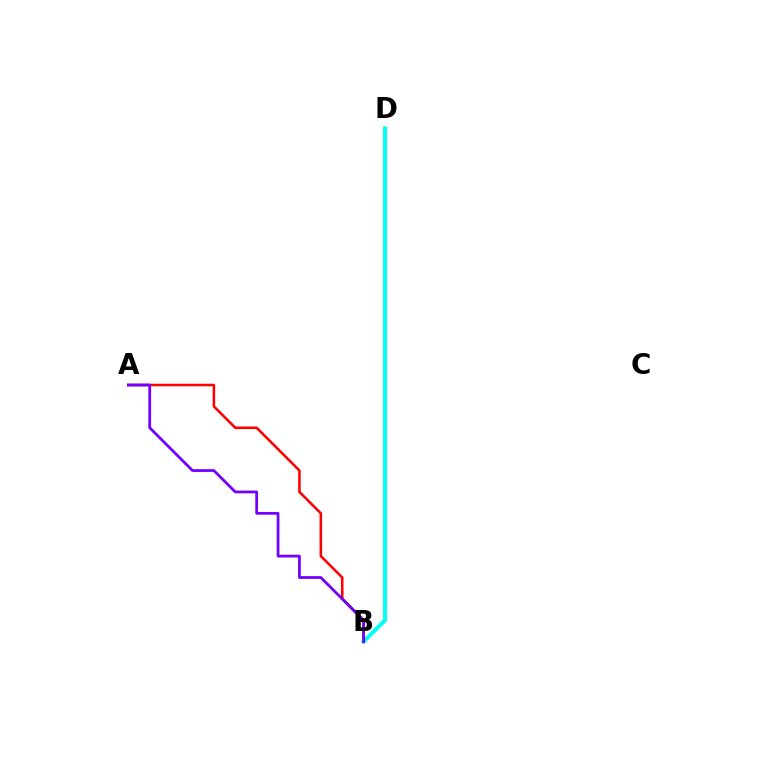{('A', 'B'): [{'color': '#ff0000', 'line_style': 'solid', 'thickness': 1.84}, {'color': '#7200ff', 'line_style': 'solid', 'thickness': 1.99}], ('B', 'D'): [{'color': '#84ff00', 'line_style': 'dotted', 'thickness': 2.15}, {'color': '#00fff6', 'line_style': 'solid', 'thickness': 2.88}]}